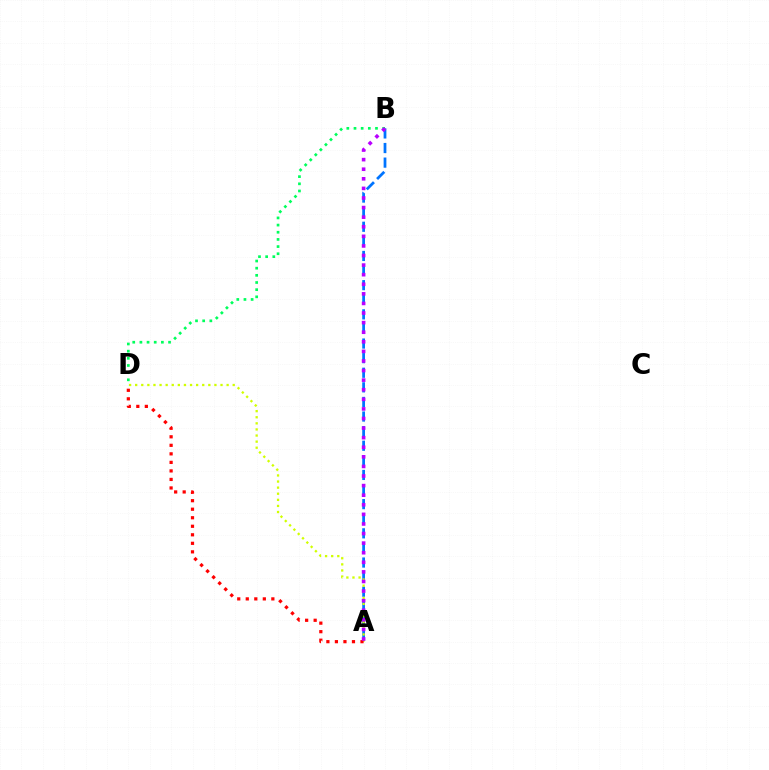{('B', 'D'): [{'color': '#00ff5c', 'line_style': 'dotted', 'thickness': 1.95}], ('A', 'B'): [{'color': '#0074ff', 'line_style': 'dashed', 'thickness': 1.98}, {'color': '#b900ff', 'line_style': 'dotted', 'thickness': 2.6}], ('A', 'D'): [{'color': '#d1ff00', 'line_style': 'dotted', 'thickness': 1.66}, {'color': '#ff0000', 'line_style': 'dotted', 'thickness': 2.32}]}